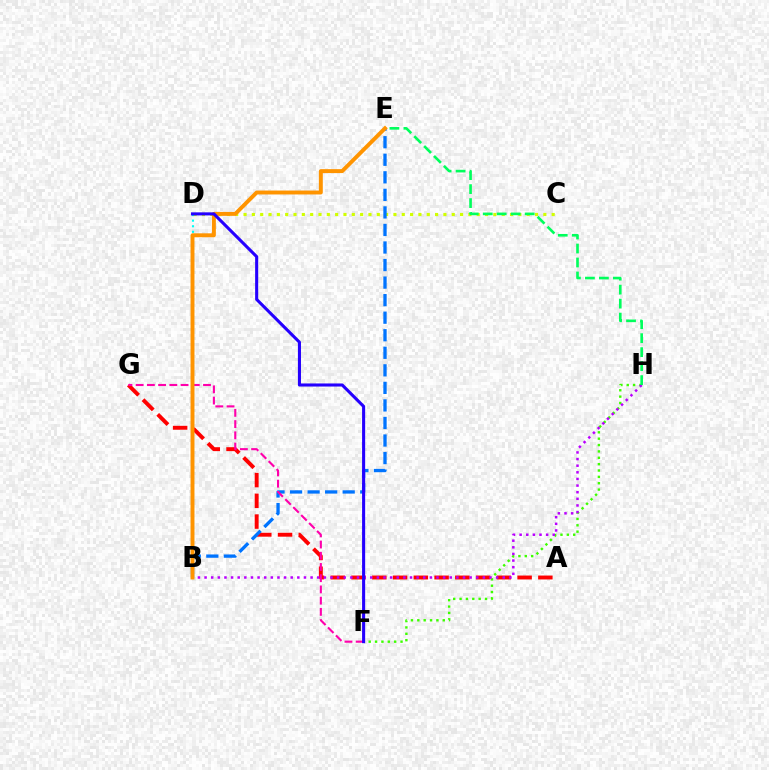{('A', 'G'): [{'color': '#ff0000', 'line_style': 'dashed', 'thickness': 2.82}], ('C', 'D'): [{'color': '#d1ff00', 'line_style': 'dotted', 'thickness': 2.26}], ('F', 'H'): [{'color': '#3dff00', 'line_style': 'dotted', 'thickness': 1.73}], ('B', 'H'): [{'color': '#b900ff', 'line_style': 'dotted', 'thickness': 1.8}], ('B', 'D'): [{'color': '#00fff6', 'line_style': 'dotted', 'thickness': 1.52}], ('E', 'H'): [{'color': '#00ff5c', 'line_style': 'dashed', 'thickness': 1.9}], ('B', 'E'): [{'color': '#0074ff', 'line_style': 'dashed', 'thickness': 2.38}, {'color': '#ff9400', 'line_style': 'solid', 'thickness': 2.83}], ('F', 'G'): [{'color': '#ff00ac', 'line_style': 'dashed', 'thickness': 1.53}], ('D', 'F'): [{'color': '#2500ff', 'line_style': 'solid', 'thickness': 2.21}]}